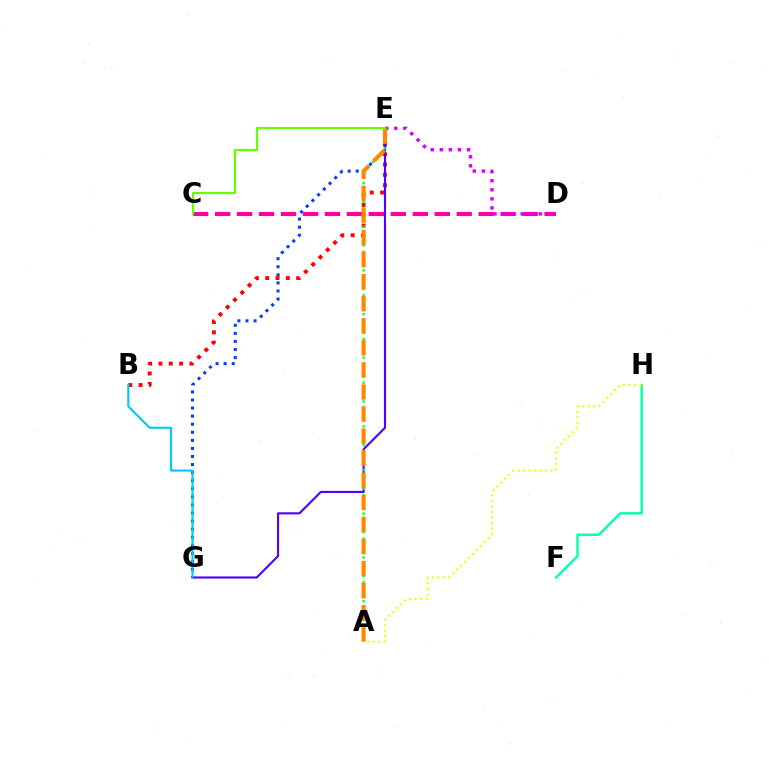{('E', 'G'): [{'color': '#003fff', 'line_style': 'dotted', 'thickness': 2.19}, {'color': '#4f00ff', 'line_style': 'solid', 'thickness': 1.52}], ('F', 'H'): [{'color': '#00ffaf', 'line_style': 'solid', 'thickness': 1.74}], ('C', 'D'): [{'color': '#ff00a0', 'line_style': 'dashed', 'thickness': 2.98}], ('B', 'E'): [{'color': '#ff0000', 'line_style': 'dotted', 'thickness': 2.8}], ('D', 'E'): [{'color': '#d600ff', 'line_style': 'dotted', 'thickness': 2.46}], ('B', 'G'): [{'color': '#00c7ff', 'line_style': 'solid', 'thickness': 1.53}], ('A', 'E'): [{'color': '#00ff27', 'line_style': 'dotted', 'thickness': 1.7}, {'color': '#ff8800', 'line_style': 'dashed', 'thickness': 3.0}], ('A', 'H'): [{'color': '#eeff00', 'line_style': 'dotted', 'thickness': 1.5}], ('C', 'E'): [{'color': '#66ff00', 'line_style': 'solid', 'thickness': 1.6}]}